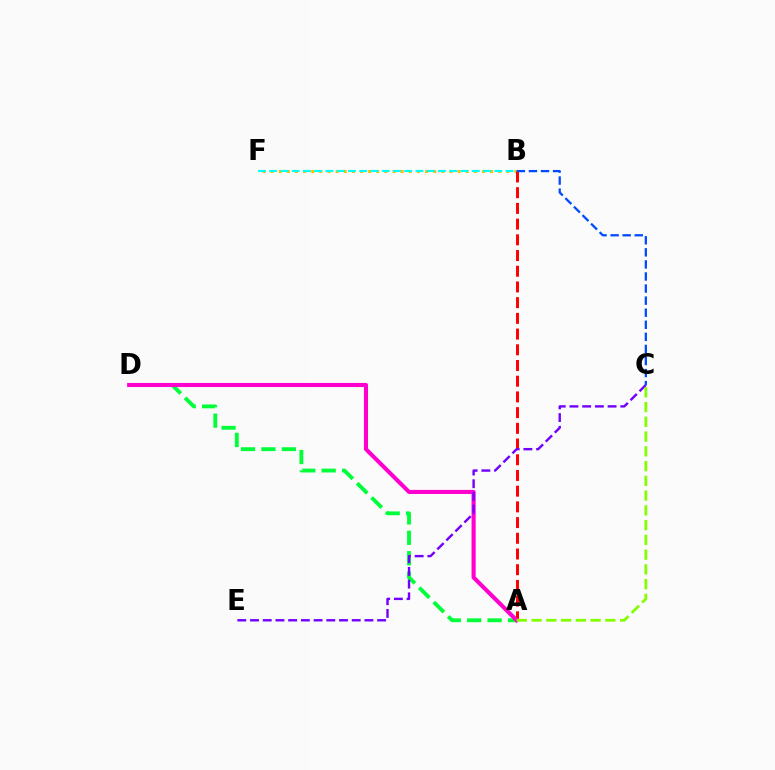{('B', 'F'): [{'color': '#ffbd00', 'line_style': 'dotted', 'thickness': 2.21}, {'color': '#00fff6', 'line_style': 'dashed', 'thickness': 1.53}], ('A', 'D'): [{'color': '#00ff39', 'line_style': 'dashed', 'thickness': 2.77}, {'color': '#ff00cf', 'line_style': 'solid', 'thickness': 2.94}], ('A', 'B'): [{'color': '#ff0000', 'line_style': 'dashed', 'thickness': 2.13}], ('C', 'E'): [{'color': '#7200ff', 'line_style': 'dashed', 'thickness': 1.73}], ('A', 'C'): [{'color': '#84ff00', 'line_style': 'dashed', 'thickness': 2.0}], ('B', 'C'): [{'color': '#004bff', 'line_style': 'dashed', 'thickness': 1.64}]}